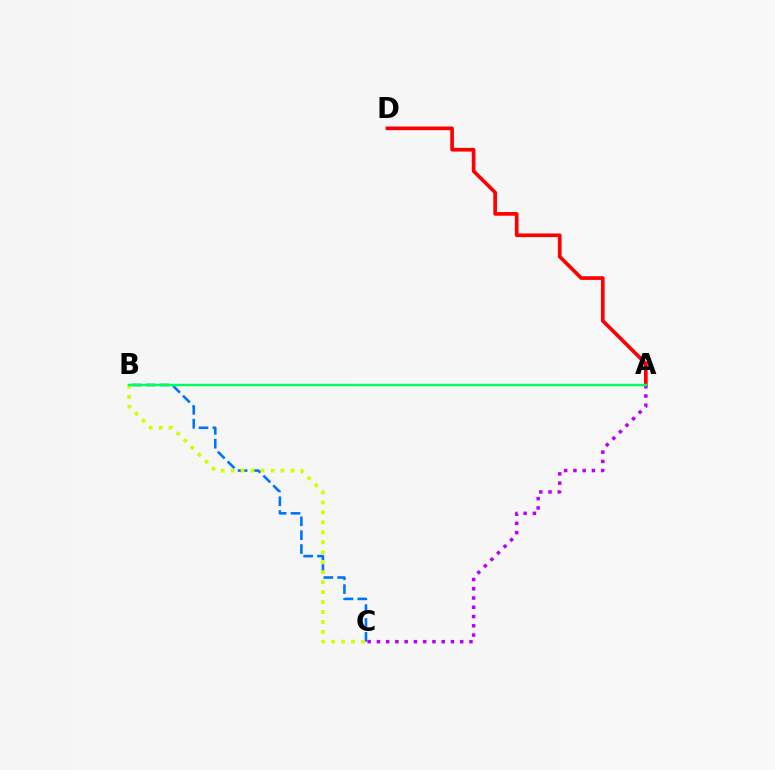{('B', 'C'): [{'color': '#0074ff', 'line_style': 'dashed', 'thickness': 1.88}, {'color': '#d1ff00', 'line_style': 'dotted', 'thickness': 2.71}], ('A', 'D'): [{'color': '#ff0000', 'line_style': 'solid', 'thickness': 2.65}], ('A', 'C'): [{'color': '#b900ff', 'line_style': 'dotted', 'thickness': 2.51}], ('A', 'B'): [{'color': '#00ff5c', 'line_style': 'solid', 'thickness': 1.78}]}